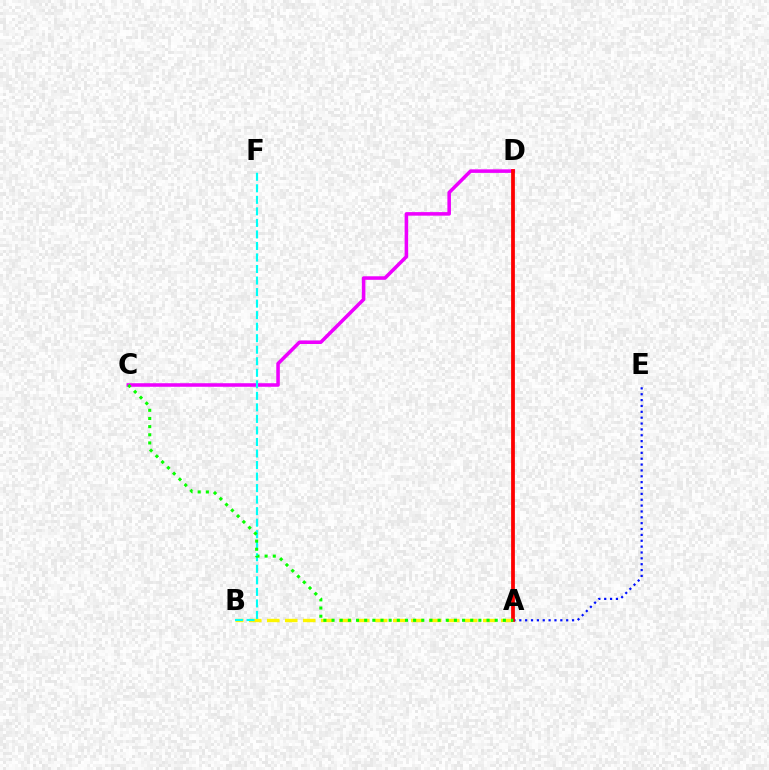{('A', 'E'): [{'color': '#0010ff', 'line_style': 'dotted', 'thickness': 1.59}], ('C', 'D'): [{'color': '#ee00ff', 'line_style': 'solid', 'thickness': 2.55}], ('A', 'B'): [{'color': '#fcf500', 'line_style': 'dashed', 'thickness': 2.44}], ('B', 'F'): [{'color': '#00fff6', 'line_style': 'dashed', 'thickness': 1.57}], ('A', 'D'): [{'color': '#ff0000', 'line_style': 'solid', 'thickness': 2.71}], ('A', 'C'): [{'color': '#08ff00', 'line_style': 'dotted', 'thickness': 2.22}]}